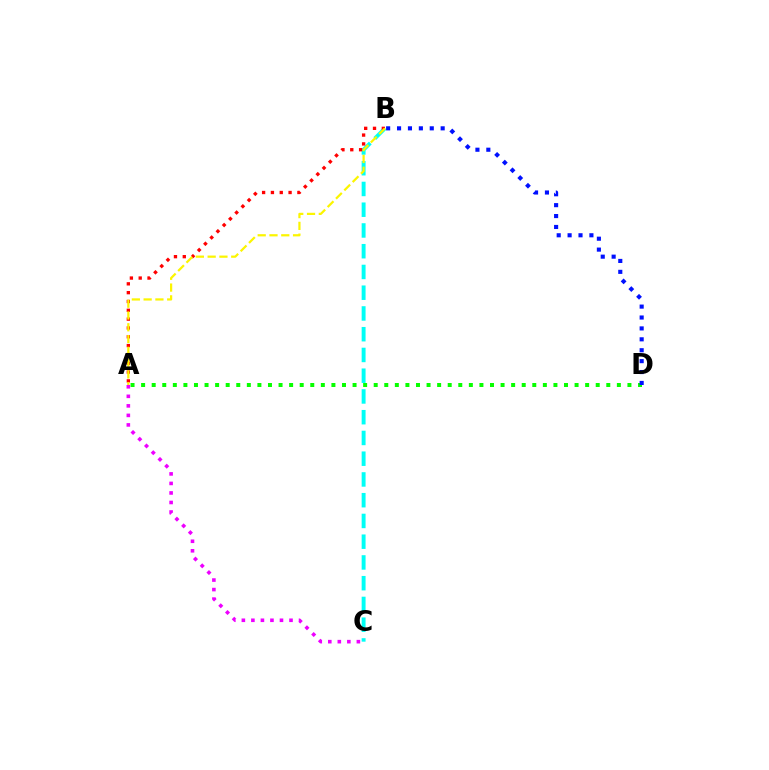{('B', 'C'): [{'color': '#00fff6', 'line_style': 'dashed', 'thickness': 2.82}], ('A', 'D'): [{'color': '#08ff00', 'line_style': 'dotted', 'thickness': 2.87}], ('A', 'B'): [{'color': '#ff0000', 'line_style': 'dotted', 'thickness': 2.4}, {'color': '#fcf500', 'line_style': 'dashed', 'thickness': 1.6}], ('B', 'D'): [{'color': '#0010ff', 'line_style': 'dotted', 'thickness': 2.96}], ('A', 'C'): [{'color': '#ee00ff', 'line_style': 'dotted', 'thickness': 2.59}]}